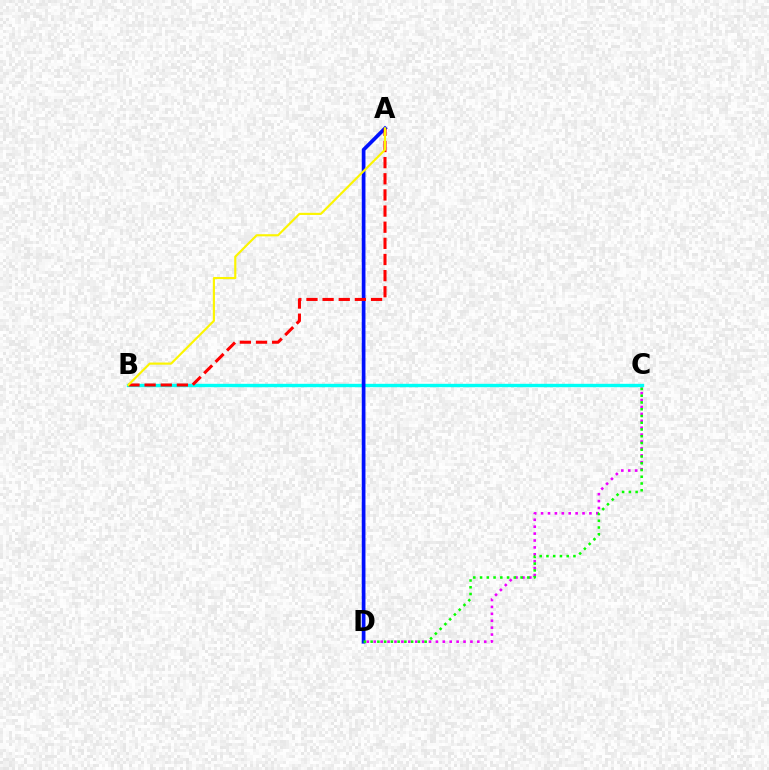{('C', 'D'): [{'color': '#ee00ff', 'line_style': 'dotted', 'thickness': 1.88}, {'color': '#08ff00', 'line_style': 'dotted', 'thickness': 1.83}], ('B', 'C'): [{'color': '#00fff6', 'line_style': 'solid', 'thickness': 2.43}], ('A', 'D'): [{'color': '#0010ff', 'line_style': 'solid', 'thickness': 2.66}], ('A', 'B'): [{'color': '#ff0000', 'line_style': 'dashed', 'thickness': 2.19}, {'color': '#fcf500', 'line_style': 'solid', 'thickness': 1.55}]}